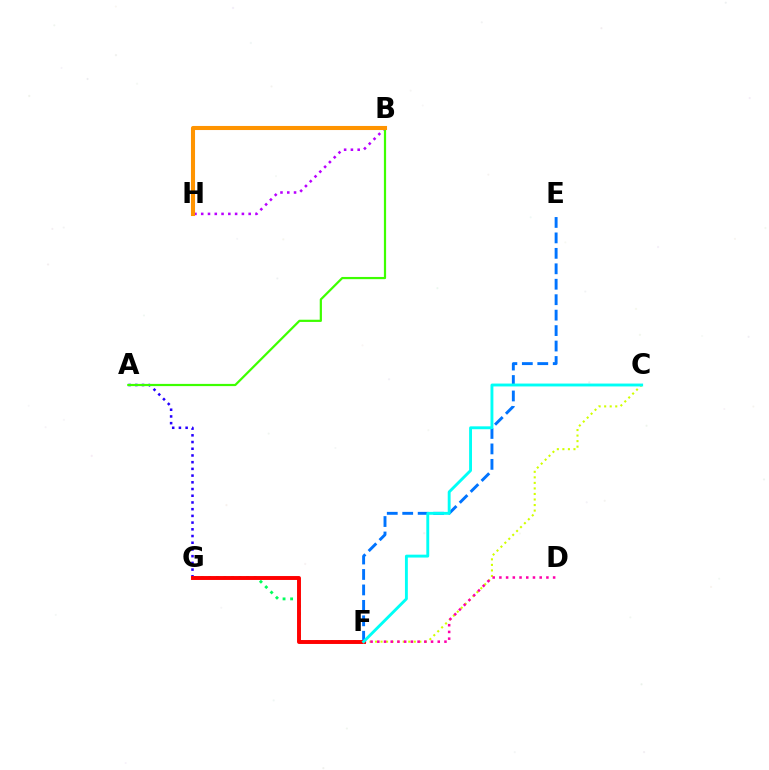{('E', 'F'): [{'color': '#0074ff', 'line_style': 'dashed', 'thickness': 2.1}], ('A', 'G'): [{'color': '#2500ff', 'line_style': 'dotted', 'thickness': 1.82}], ('B', 'H'): [{'color': '#b900ff', 'line_style': 'dotted', 'thickness': 1.84}, {'color': '#ff9400', 'line_style': 'solid', 'thickness': 2.93}], ('F', 'G'): [{'color': '#00ff5c', 'line_style': 'dotted', 'thickness': 2.05}, {'color': '#ff0000', 'line_style': 'solid', 'thickness': 2.82}], ('C', 'F'): [{'color': '#d1ff00', 'line_style': 'dotted', 'thickness': 1.51}, {'color': '#00fff6', 'line_style': 'solid', 'thickness': 2.08}], ('A', 'B'): [{'color': '#3dff00', 'line_style': 'solid', 'thickness': 1.59}], ('D', 'F'): [{'color': '#ff00ac', 'line_style': 'dotted', 'thickness': 1.82}]}